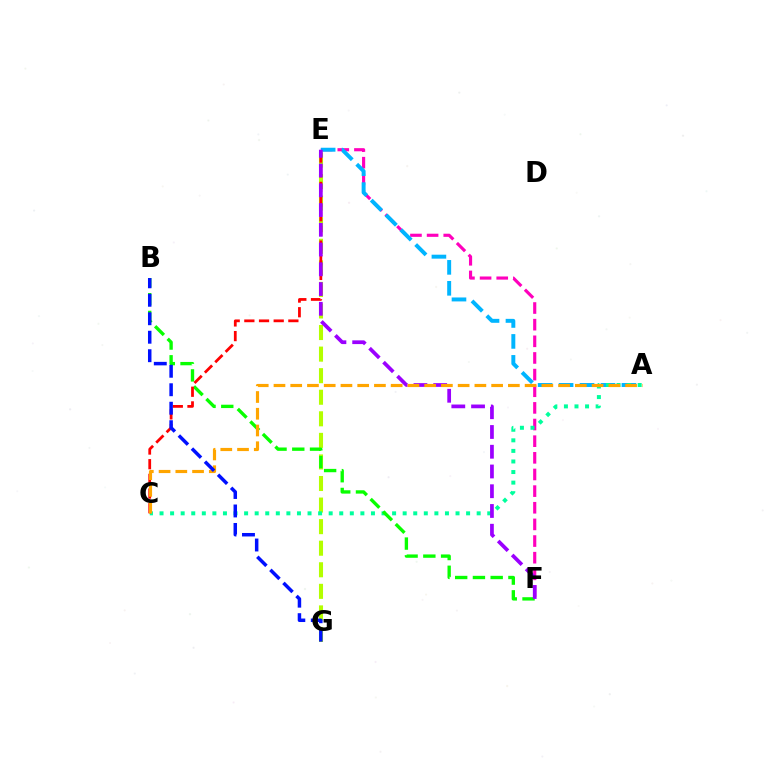{('E', 'G'): [{'color': '#b3ff00', 'line_style': 'dashed', 'thickness': 2.93}], ('E', 'F'): [{'color': '#ff00bd', 'line_style': 'dashed', 'thickness': 2.26}, {'color': '#9b00ff', 'line_style': 'dashed', 'thickness': 2.68}], ('A', 'E'): [{'color': '#00b5ff', 'line_style': 'dashed', 'thickness': 2.85}], ('A', 'C'): [{'color': '#00ff9d', 'line_style': 'dotted', 'thickness': 2.87}, {'color': '#ffa500', 'line_style': 'dashed', 'thickness': 2.27}], ('B', 'F'): [{'color': '#08ff00', 'line_style': 'dashed', 'thickness': 2.41}], ('C', 'E'): [{'color': '#ff0000', 'line_style': 'dashed', 'thickness': 1.99}], ('B', 'G'): [{'color': '#0010ff', 'line_style': 'dashed', 'thickness': 2.51}]}